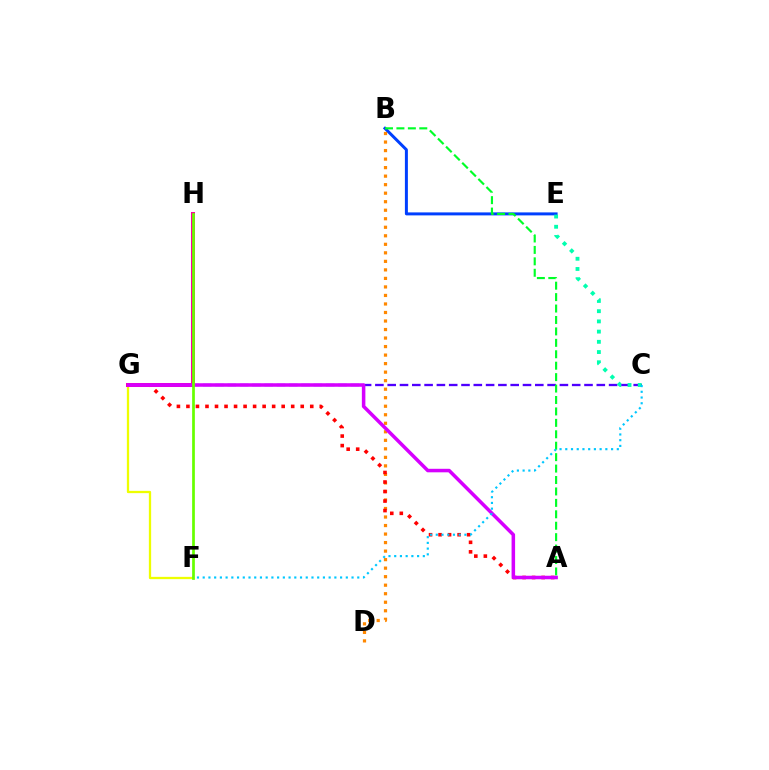{('B', 'E'): [{'color': '#003fff', 'line_style': 'solid', 'thickness': 2.15}], ('C', 'G'): [{'color': '#4f00ff', 'line_style': 'dashed', 'thickness': 1.67}], ('B', 'D'): [{'color': '#ff8800', 'line_style': 'dotted', 'thickness': 2.32}], ('F', 'G'): [{'color': '#eeff00', 'line_style': 'solid', 'thickness': 1.65}], ('A', 'G'): [{'color': '#ff0000', 'line_style': 'dotted', 'thickness': 2.59}, {'color': '#d600ff', 'line_style': 'solid', 'thickness': 2.53}], ('C', 'E'): [{'color': '#00ffaf', 'line_style': 'dotted', 'thickness': 2.78}], ('A', 'B'): [{'color': '#00ff27', 'line_style': 'dashed', 'thickness': 1.55}], ('G', 'H'): [{'color': '#ff00a0', 'line_style': 'solid', 'thickness': 2.89}], ('C', 'F'): [{'color': '#00c7ff', 'line_style': 'dotted', 'thickness': 1.56}], ('F', 'H'): [{'color': '#66ff00', 'line_style': 'solid', 'thickness': 1.96}]}